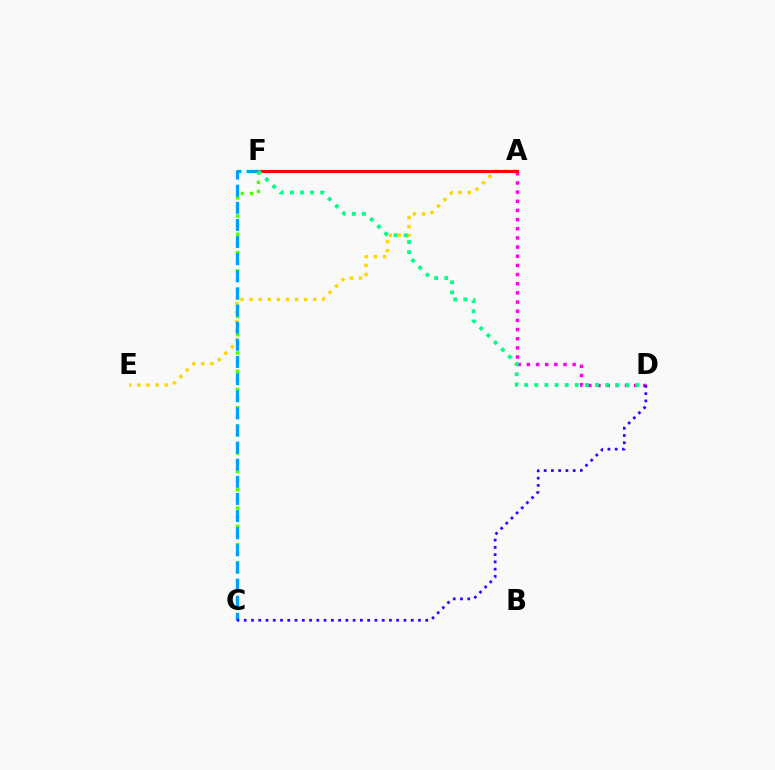{('A', 'D'): [{'color': '#ff00ed', 'line_style': 'dotted', 'thickness': 2.49}], ('A', 'E'): [{'color': '#ffd500', 'line_style': 'dotted', 'thickness': 2.47}], ('A', 'F'): [{'color': '#ff0000', 'line_style': 'solid', 'thickness': 2.22}], ('C', 'F'): [{'color': '#4fff00', 'line_style': 'dotted', 'thickness': 2.48}, {'color': '#009eff', 'line_style': 'dashed', 'thickness': 2.33}], ('D', 'F'): [{'color': '#00ff86', 'line_style': 'dotted', 'thickness': 2.75}], ('C', 'D'): [{'color': '#3700ff', 'line_style': 'dotted', 'thickness': 1.97}]}